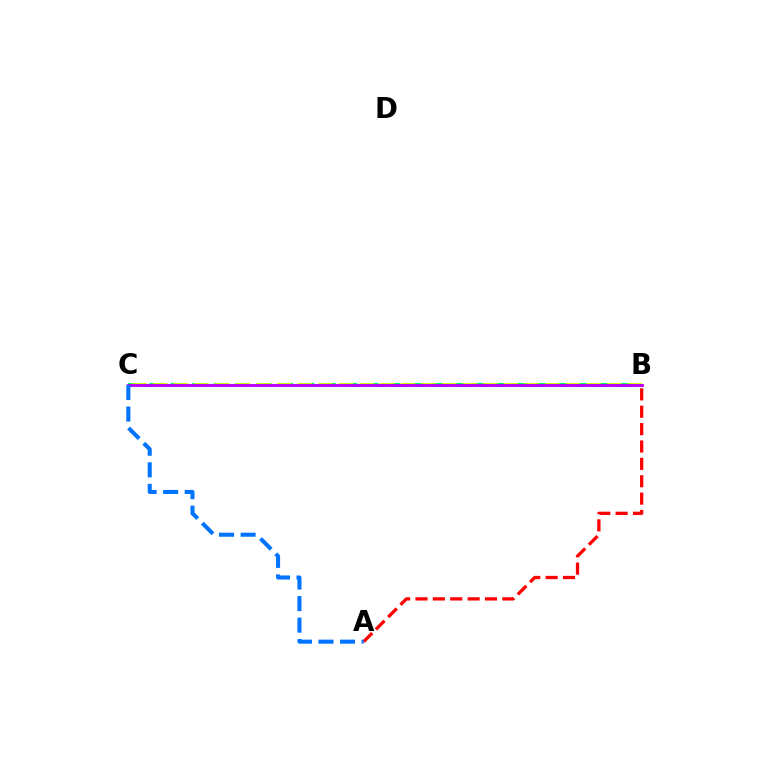{('B', 'C'): [{'color': '#00ff5c', 'line_style': 'dashed', 'thickness': 2.91}, {'color': '#d1ff00', 'line_style': 'dashed', 'thickness': 2.8}, {'color': '#b900ff', 'line_style': 'solid', 'thickness': 2.09}], ('A', 'B'): [{'color': '#ff0000', 'line_style': 'dashed', 'thickness': 2.36}], ('A', 'C'): [{'color': '#0074ff', 'line_style': 'dashed', 'thickness': 2.93}]}